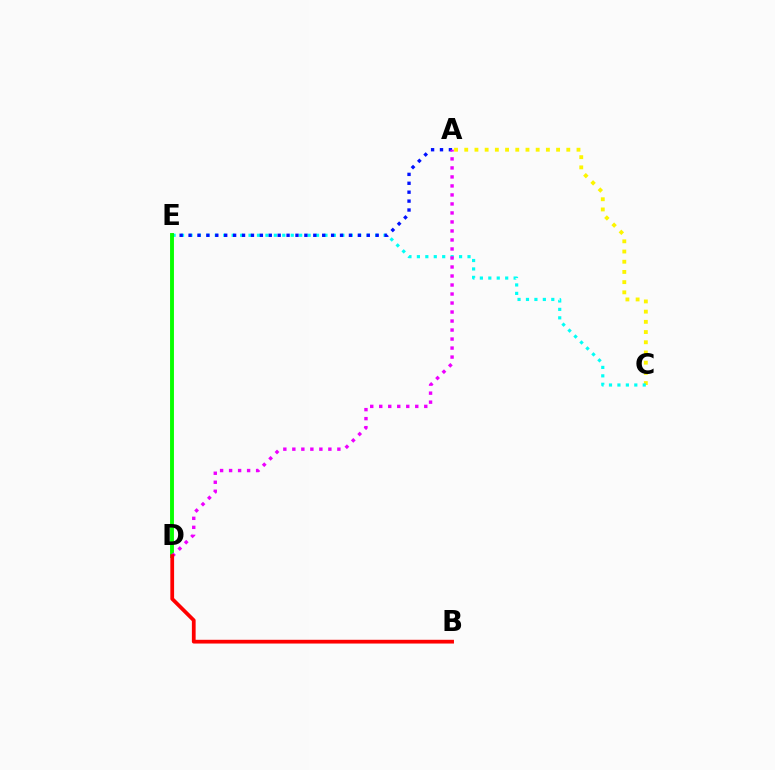{('A', 'C'): [{'color': '#fcf500', 'line_style': 'dotted', 'thickness': 2.77}], ('C', 'E'): [{'color': '#00fff6', 'line_style': 'dotted', 'thickness': 2.29}], ('A', 'E'): [{'color': '#0010ff', 'line_style': 'dotted', 'thickness': 2.42}], ('D', 'E'): [{'color': '#08ff00', 'line_style': 'solid', 'thickness': 2.8}], ('A', 'D'): [{'color': '#ee00ff', 'line_style': 'dotted', 'thickness': 2.45}], ('B', 'D'): [{'color': '#ff0000', 'line_style': 'solid', 'thickness': 2.7}]}